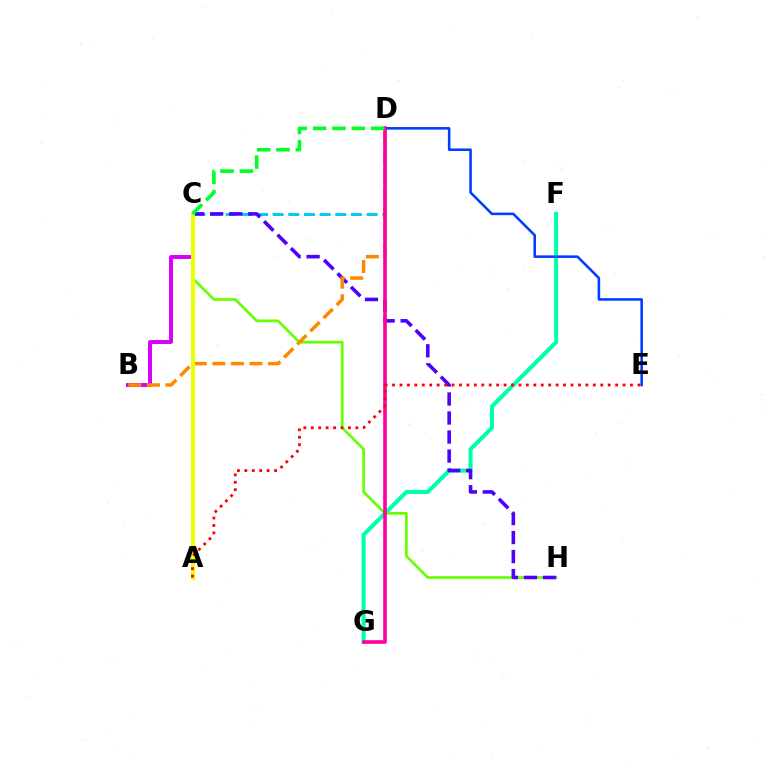{('F', 'G'): [{'color': '#00ffaf', 'line_style': 'solid', 'thickness': 2.92}], ('C', 'D'): [{'color': '#00c7ff', 'line_style': 'dashed', 'thickness': 2.13}, {'color': '#00ff27', 'line_style': 'dashed', 'thickness': 2.63}], ('B', 'C'): [{'color': '#d600ff', 'line_style': 'solid', 'thickness': 2.84}], ('C', 'H'): [{'color': '#66ff00', 'line_style': 'solid', 'thickness': 1.94}, {'color': '#4f00ff', 'line_style': 'dashed', 'thickness': 2.58}], ('D', 'E'): [{'color': '#003fff', 'line_style': 'solid', 'thickness': 1.85}], ('B', 'D'): [{'color': '#ff8800', 'line_style': 'dashed', 'thickness': 2.52}], ('D', 'G'): [{'color': '#ff00a0', 'line_style': 'solid', 'thickness': 2.62}], ('A', 'C'): [{'color': '#eeff00', 'line_style': 'solid', 'thickness': 2.87}], ('A', 'E'): [{'color': '#ff0000', 'line_style': 'dotted', 'thickness': 2.02}]}